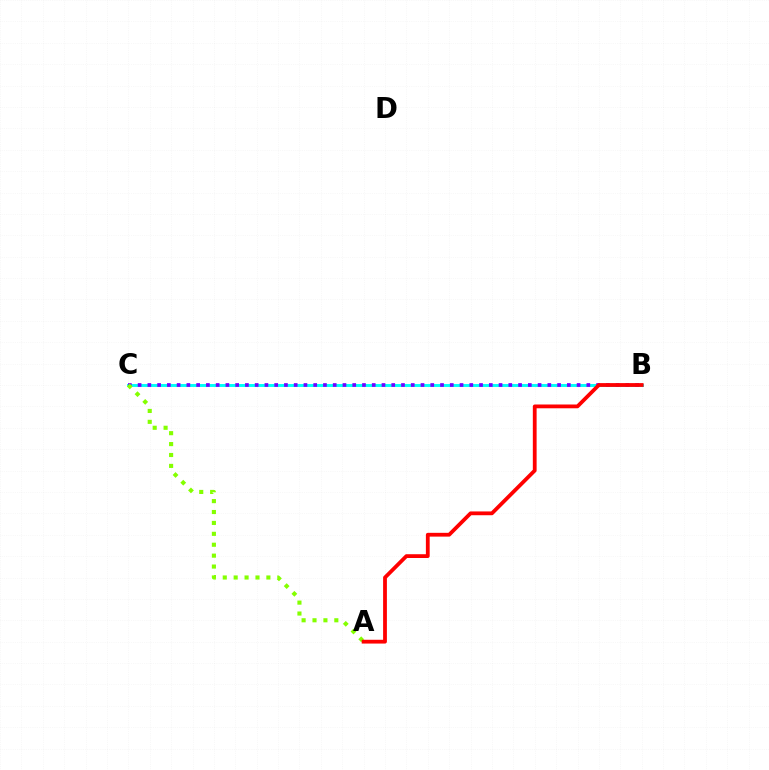{('B', 'C'): [{'color': '#00fff6', 'line_style': 'solid', 'thickness': 2.11}, {'color': '#7200ff', 'line_style': 'dotted', 'thickness': 2.65}], ('A', 'C'): [{'color': '#84ff00', 'line_style': 'dotted', 'thickness': 2.96}], ('A', 'B'): [{'color': '#ff0000', 'line_style': 'solid', 'thickness': 2.73}]}